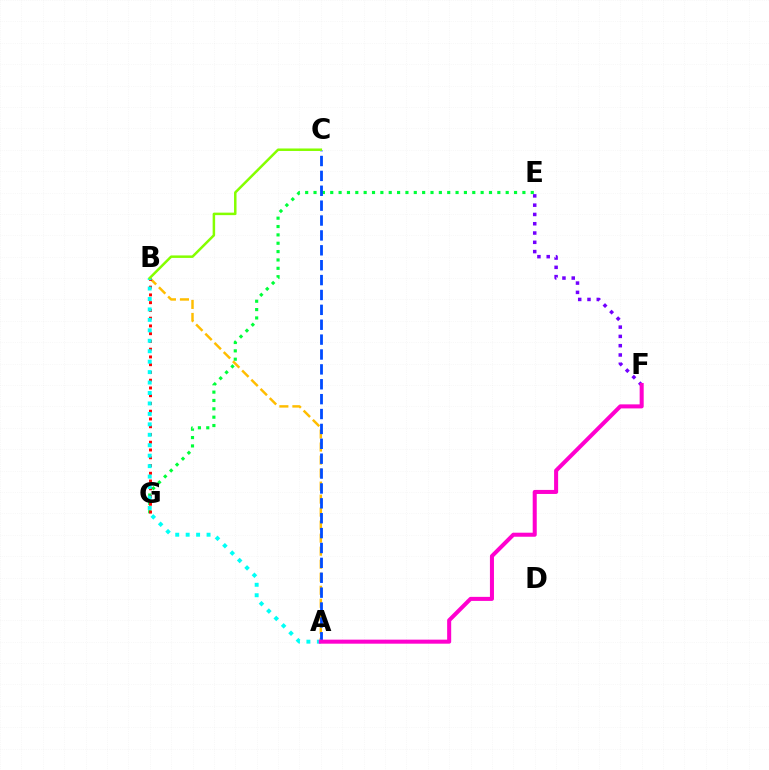{('E', 'G'): [{'color': '#00ff39', 'line_style': 'dotted', 'thickness': 2.27}], ('A', 'B'): [{'color': '#ffbd00', 'line_style': 'dashed', 'thickness': 1.77}, {'color': '#00fff6', 'line_style': 'dotted', 'thickness': 2.84}], ('B', 'G'): [{'color': '#ff0000', 'line_style': 'dotted', 'thickness': 2.11}], ('A', 'C'): [{'color': '#004bff', 'line_style': 'dashed', 'thickness': 2.02}], ('B', 'C'): [{'color': '#84ff00', 'line_style': 'solid', 'thickness': 1.8}], ('E', 'F'): [{'color': '#7200ff', 'line_style': 'dotted', 'thickness': 2.52}], ('A', 'F'): [{'color': '#ff00cf', 'line_style': 'solid', 'thickness': 2.91}]}